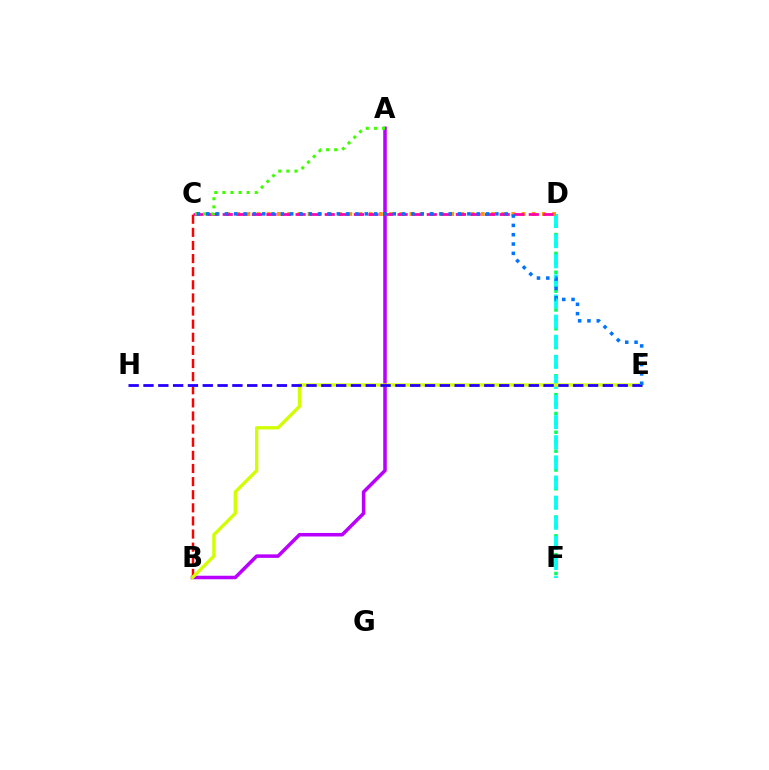{('D', 'F'): [{'color': '#00ff5c', 'line_style': 'dotted', 'thickness': 2.56}, {'color': '#00fff6', 'line_style': 'dashed', 'thickness': 2.73}], ('A', 'B'): [{'color': '#b900ff', 'line_style': 'solid', 'thickness': 2.54}], ('B', 'C'): [{'color': '#ff0000', 'line_style': 'dashed', 'thickness': 1.78}], ('C', 'D'): [{'color': '#ff9400', 'line_style': 'dotted', 'thickness': 2.77}, {'color': '#ff00ac', 'line_style': 'dashed', 'thickness': 1.98}], ('B', 'E'): [{'color': '#d1ff00', 'line_style': 'solid', 'thickness': 2.37}], ('A', 'C'): [{'color': '#3dff00', 'line_style': 'dotted', 'thickness': 2.2}], ('E', 'H'): [{'color': '#2500ff', 'line_style': 'dashed', 'thickness': 2.01}], ('C', 'E'): [{'color': '#0074ff', 'line_style': 'dotted', 'thickness': 2.53}]}